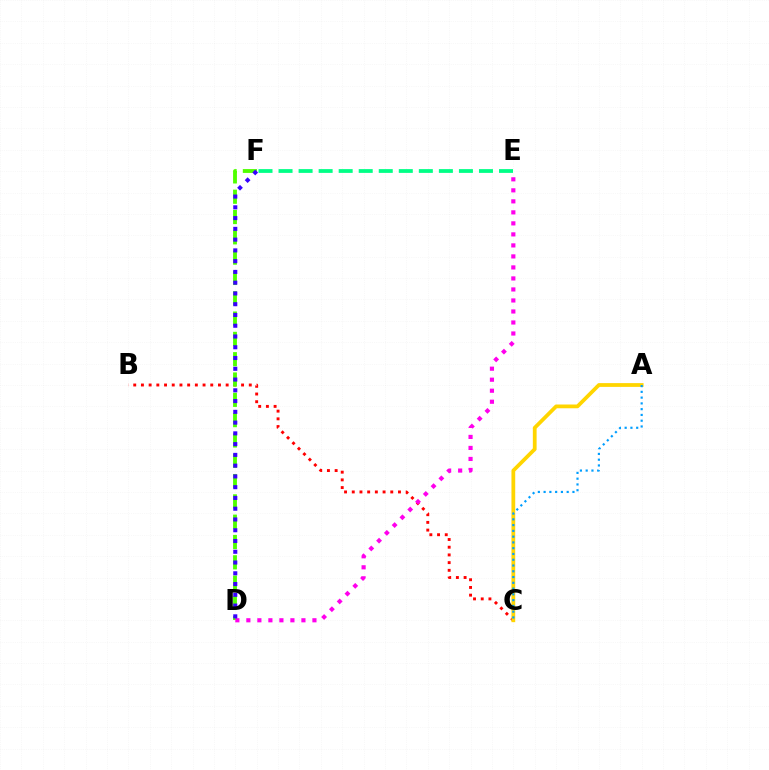{('B', 'C'): [{'color': '#ff0000', 'line_style': 'dotted', 'thickness': 2.09}], ('E', 'F'): [{'color': '#00ff86', 'line_style': 'dashed', 'thickness': 2.72}], ('A', 'C'): [{'color': '#ffd500', 'line_style': 'solid', 'thickness': 2.71}, {'color': '#009eff', 'line_style': 'dotted', 'thickness': 1.57}], ('D', 'F'): [{'color': '#4fff00', 'line_style': 'dashed', 'thickness': 2.76}, {'color': '#3700ff', 'line_style': 'dotted', 'thickness': 2.92}], ('D', 'E'): [{'color': '#ff00ed', 'line_style': 'dotted', 'thickness': 2.99}]}